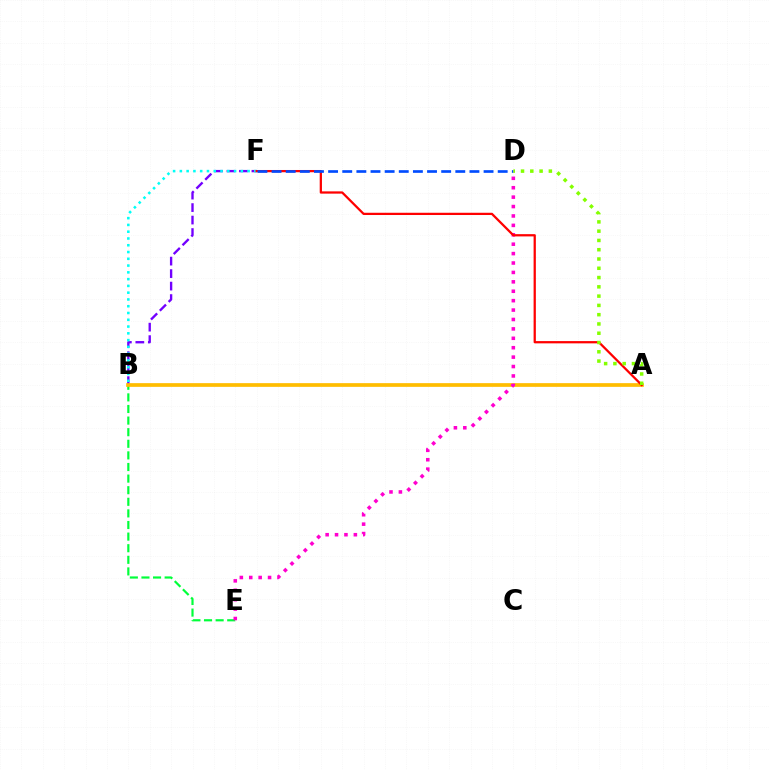{('B', 'E'): [{'color': '#00ff39', 'line_style': 'dashed', 'thickness': 1.58}], ('B', 'F'): [{'color': '#7200ff', 'line_style': 'dashed', 'thickness': 1.7}, {'color': '#00fff6', 'line_style': 'dotted', 'thickness': 1.84}], ('A', 'B'): [{'color': '#ffbd00', 'line_style': 'solid', 'thickness': 2.67}], ('D', 'E'): [{'color': '#ff00cf', 'line_style': 'dotted', 'thickness': 2.56}], ('A', 'F'): [{'color': '#ff0000', 'line_style': 'solid', 'thickness': 1.62}], ('D', 'F'): [{'color': '#004bff', 'line_style': 'dashed', 'thickness': 1.92}], ('A', 'D'): [{'color': '#84ff00', 'line_style': 'dotted', 'thickness': 2.52}]}